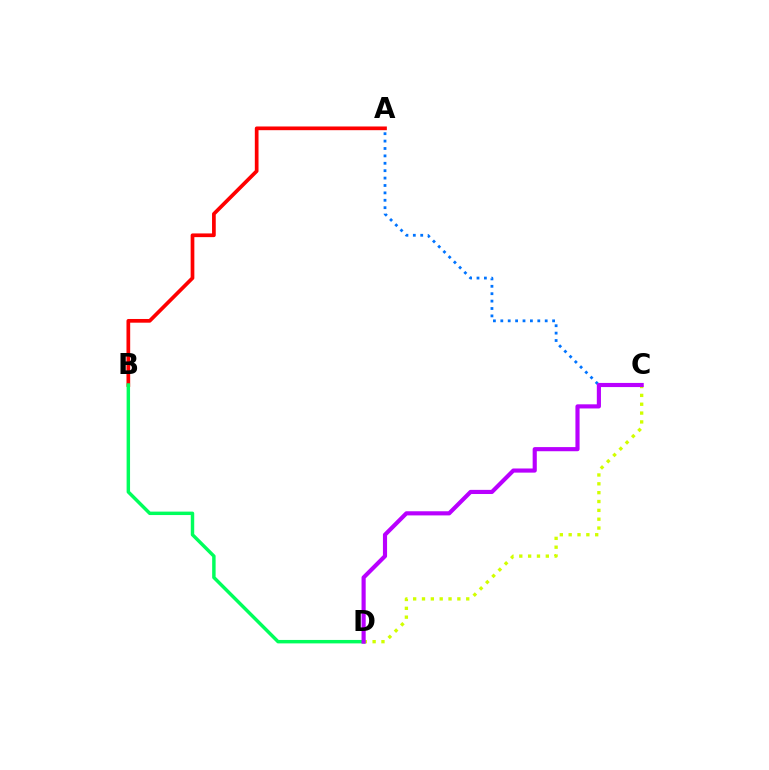{('A', 'C'): [{'color': '#0074ff', 'line_style': 'dotted', 'thickness': 2.01}], ('C', 'D'): [{'color': '#d1ff00', 'line_style': 'dotted', 'thickness': 2.4}, {'color': '#b900ff', 'line_style': 'solid', 'thickness': 2.98}], ('A', 'B'): [{'color': '#ff0000', 'line_style': 'solid', 'thickness': 2.67}], ('B', 'D'): [{'color': '#00ff5c', 'line_style': 'solid', 'thickness': 2.48}]}